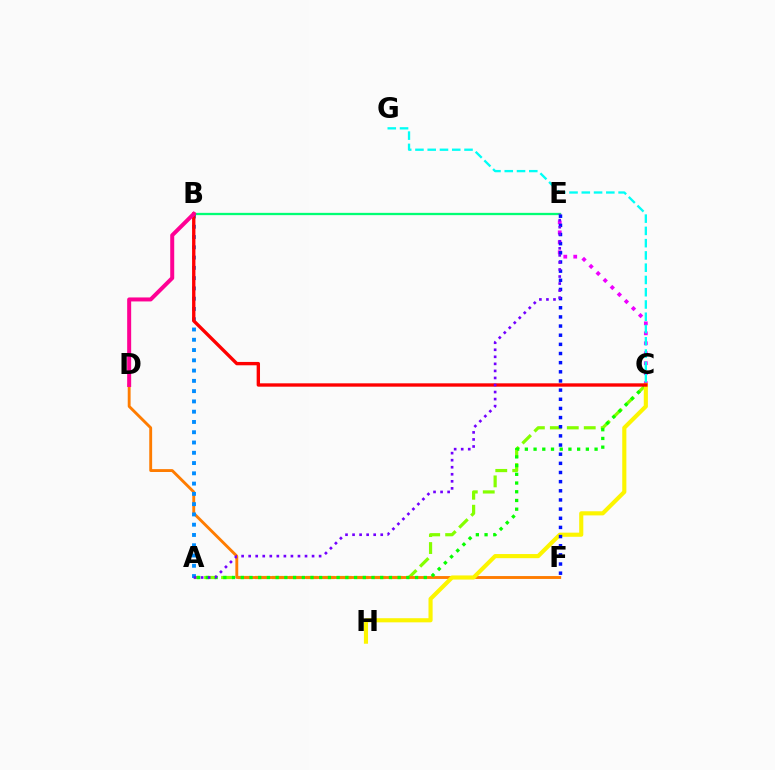{('A', 'C'): [{'color': '#84ff00', 'line_style': 'dashed', 'thickness': 2.3}, {'color': '#08ff00', 'line_style': 'dotted', 'thickness': 2.37}], ('D', 'F'): [{'color': '#ff7c00', 'line_style': 'solid', 'thickness': 2.07}], ('B', 'E'): [{'color': '#00ff74', 'line_style': 'solid', 'thickness': 1.65}], ('C', 'E'): [{'color': '#ee00ff', 'line_style': 'dotted', 'thickness': 2.71}], ('C', 'G'): [{'color': '#00fff6', 'line_style': 'dashed', 'thickness': 1.67}], ('C', 'H'): [{'color': '#fcf500', 'line_style': 'solid', 'thickness': 2.97}], ('E', 'F'): [{'color': '#0010ff', 'line_style': 'dotted', 'thickness': 2.49}], ('A', 'B'): [{'color': '#008cff', 'line_style': 'dotted', 'thickness': 2.79}], ('B', 'C'): [{'color': '#ff0000', 'line_style': 'solid', 'thickness': 2.41}], ('B', 'D'): [{'color': '#ff0094', 'line_style': 'solid', 'thickness': 2.88}], ('A', 'E'): [{'color': '#7200ff', 'line_style': 'dotted', 'thickness': 1.91}]}